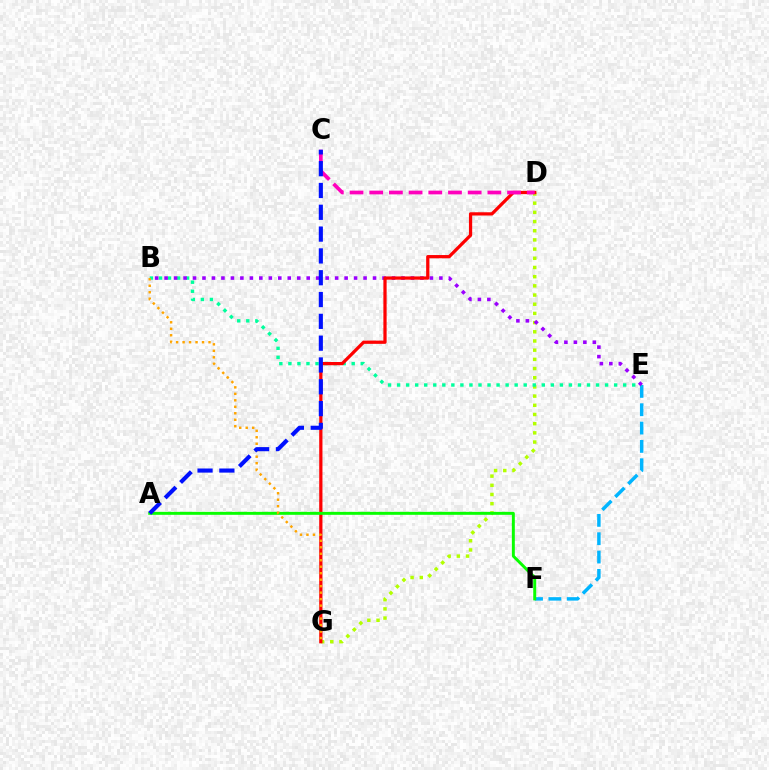{('D', 'G'): [{'color': '#b3ff00', 'line_style': 'dotted', 'thickness': 2.5}, {'color': '#ff0000', 'line_style': 'solid', 'thickness': 2.33}], ('E', 'F'): [{'color': '#00b5ff', 'line_style': 'dashed', 'thickness': 2.49}], ('B', 'E'): [{'color': '#00ff9d', 'line_style': 'dotted', 'thickness': 2.46}, {'color': '#9b00ff', 'line_style': 'dotted', 'thickness': 2.57}], ('C', 'D'): [{'color': '#ff00bd', 'line_style': 'dashed', 'thickness': 2.67}], ('A', 'F'): [{'color': '#08ff00', 'line_style': 'solid', 'thickness': 2.13}], ('B', 'G'): [{'color': '#ffa500', 'line_style': 'dotted', 'thickness': 1.76}], ('A', 'C'): [{'color': '#0010ff', 'line_style': 'dashed', 'thickness': 2.96}]}